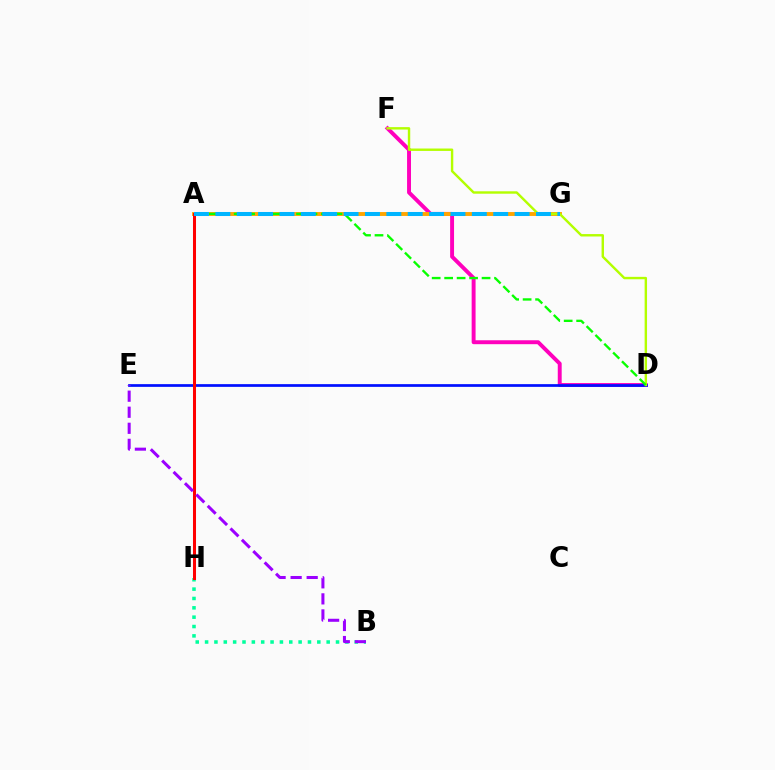{('D', 'F'): [{'color': '#ff00bd', 'line_style': 'solid', 'thickness': 2.82}, {'color': '#b3ff00', 'line_style': 'solid', 'thickness': 1.74}], ('B', 'H'): [{'color': '#00ff9d', 'line_style': 'dotted', 'thickness': 2.54}], ('A', 'G'): [{'color': '#ffa500', 'line_style': 'solid', 'thickness': 2.8}, {'color': '#00b5ff', 'line_style': 'dashed', 'thickness': 2.9}], ('D', 'E'): [{'color': '#0010ff', 'line_style': 'solid', 'thickness': 1.96}], ('A', 'H'): [{'color': '#ff0000', 'line_style': 'solid', 'thickness': 2.18}], ('A', 'D'): [{'color': '#08ff00', 'line_style': 'dashed', 'thickness': 1.69}], ('B', 'E'): [{'color': '#9b00ff', 'line_style': 'dashed', 'thickness': 2.18}]}